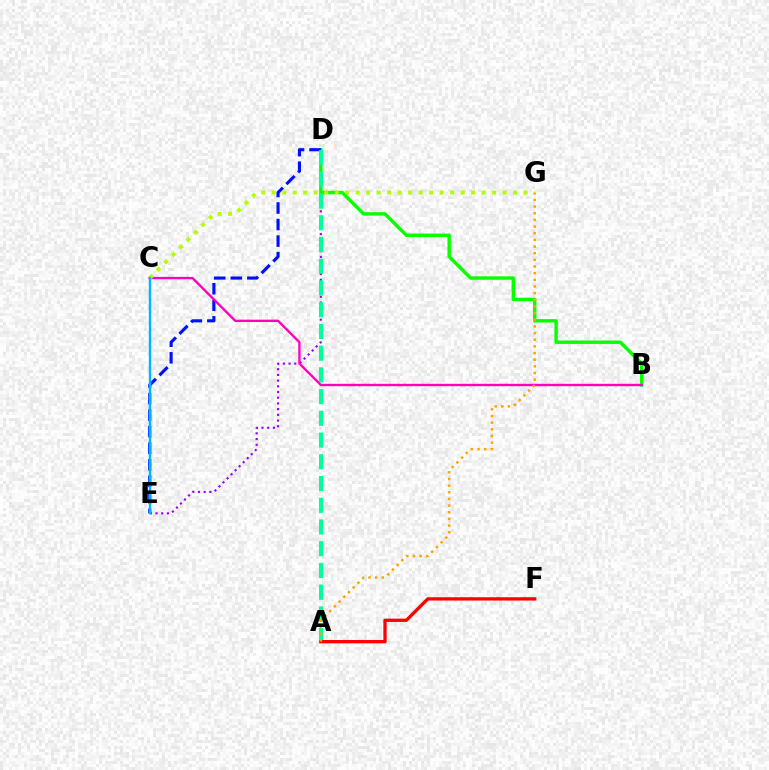{('D', 'E'): [{'color': '#9b00ff', 'line_style': 'dotted', 'thickness': 1.55}, {'color': '#0010ff', 'line_style': 'dashed', 'thickness': 2.25}], ('B', 'D'): [{'color': '#08ff00', 'line_style': 'solid', 'thickness': 2.45}], ('A', 'D'): [{'color': '#00ff9d', 'line_style': 'dashed', 'thickness': 2.95}], ('B', 'C'): [{'color': '#ff00bd', 'line_style': 'solid', 'thickness': 1.69}], ('C', 'G'): [{'color': '#b3ff00', 'line_style': 'dotted', 'thickness': 2.85}], ('A', 'F'): [{'color': '#ff0000', 'line_style': 'solid', 'thickness': 2.37}], ('A', 'G'): [{'color': '#ffa500', 'line_style': 'dotted', 'thickness': 1.81}], ('C', 'E'): [{'color': '#00b5ff', 'line_style': 'solid', 'thickness': 1.73}]}